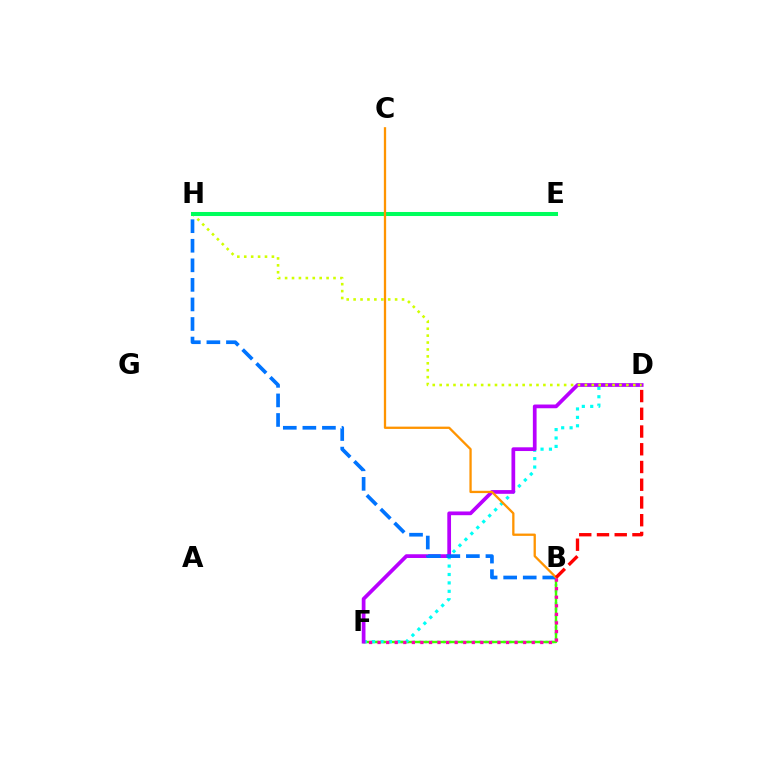{('B', 'F'): [{'color': '#2500ff', 'line_style': 'dotted', 'thickness': 1.64}, {'color': '#3dff00', 'line_style': 'solid', 'thickness': 1.76}, {'color': '#ff00ac', 'line_style': 'dotted', 'thickness': 2.33}], ('D', 'F'): [{'color': '#00fff6', 'line_style': 'dotted', 'thickness': 2.28}, {'color': '#b900ff', 'line_style': 'solid', 'thickness': 2.68}], ('B', 'H'): [{'color': '#0074ff', 'line_style': 'dashed', 'thickness': 2.66}], ('D', 'H'): [{'color': '#d1ff00', 'line_style': 'dotted', 'thickness': 1.88}], ('E', 'H'): [{'color': '#00ff5c', 'line_style': 'solid', 'thickness': 2.91}], ('B', 'C'): [{'color': '#ff9400', 'line_style': 'solid', 'thickness': 1.66}], ('B', 'D'): [{'color': '#ff0000', 'line_style': 'dashed', 'thickness': 2.41}]}